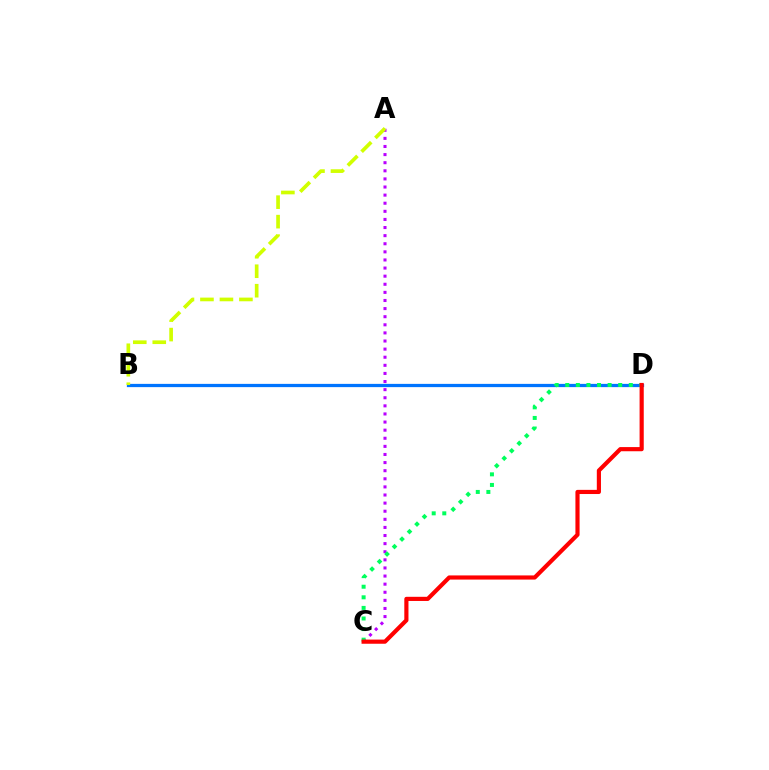{('A', 'C'): [{'color': '#b900ff', 'line_style': 'dotted', 'thickness': 2.2}], ('B', 'D'): [{'color': '#0074ff', 'line_style': 'solid', 'thickness': 2.34}], ('A', 'B'): [{'color': '#d1ff00', 'line_style': 'dashed', 'thickness': 2.65}], ('C', 'D'): [{'color': '#00ff5c', 'line_style': 'dotted', 'thickness': 2.88}, {'color': '#ff0000', 'line_style': 'solid', 'thickness': 2.99}]}